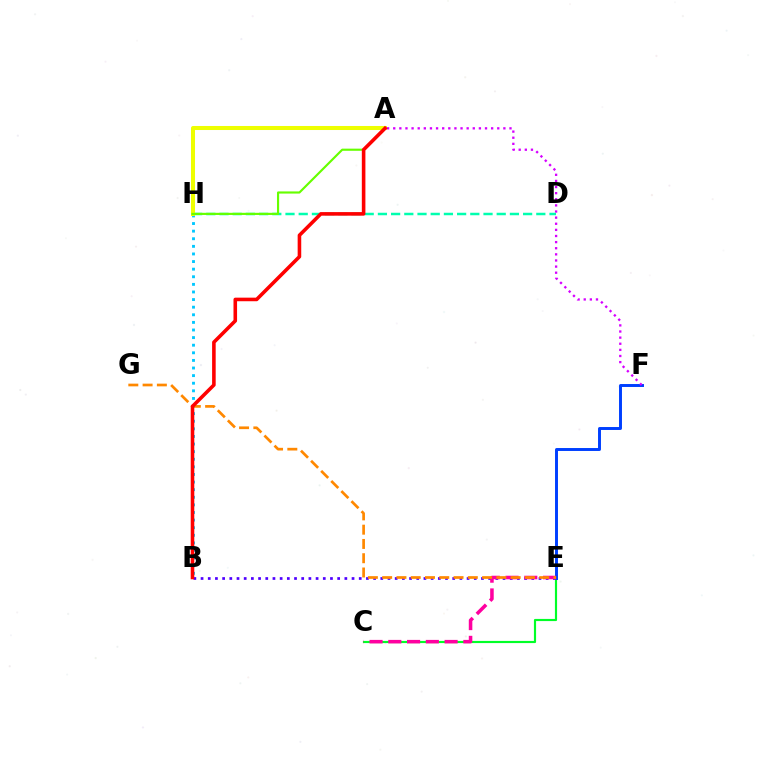{('C', 'E'): [{'color': '#00ff27', 'line_style': 'solid', 'thickness': 1.56}, {'color': '#ff00a0', 'line_style': 'dashed', 'thickness': 2.55}], ('E', 'F'): [{'color': '#003fff', 'line_style': 'solid', 'thickness': 2.12}], ('D', 'H'): [{'color': '#00ffaf', 'line_style': 'dashed', 'thickness': 1.79}], ('B', 'H'): [{'color': '#00c7ff', 'line_style': 'dotted', 'thickness': 2.07}], ('A', 'F'): [{'color': '#d600ff', 'line_style': 'dotted', 'thickness': 1.66}], ('A', 'H'): [{'color': '#eeff00', 'line_style': 'solid', 'thickness': 2.9}, {'color': '#66ff00', 'line_style': 'solid', 'thickness': 1.55}], ('B', 'E'): [{'color': '#4f00ff', 'line_style': 'dotted', 'thickness': 1.95}], ('E', 'G'): [{'color': '#ff8800', 'line_style': 'dashed', 'thickness': 1.94}], ('A', 'B'): [{'color': '#ff0000', 'line_style': 'solid', 'thickness': 2.58}]}